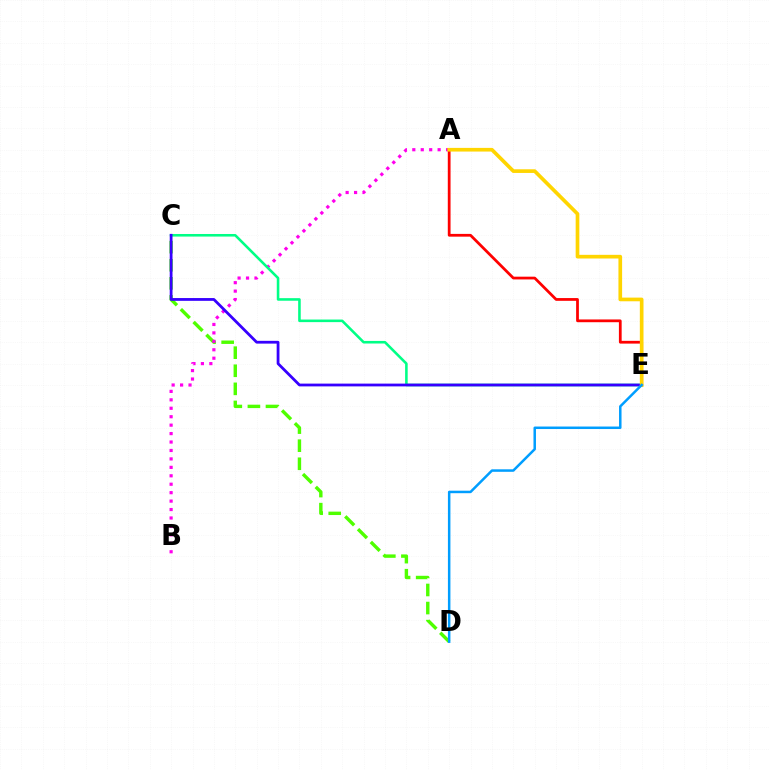{('C', 'D'): [{'color': '#4fff00', 'line_style': 'dashed', 'thickness': 2.46}], ('A', 'B'): [{'color': '#ff00ed', 'line_style': 'dotted', 'thickness': 2.29}], ('C', 'E'): [{'color': '#00ff86', 'line_style': 'solid', 'thickness': 1.86}, {'color': '#3700ff', 'line_style': 'solid', 'thickness': 2.0}], ('A', 'E'): [{'color': '#ff0000', 'line_style': 'solid', 'thickness': 1.98}, {'color': '#ffd500', 'line_style': 'solid', 'thickness': 2.64}], ('D', 'E'): [{'color': '#009eff', 'line_style': 'solid', 'thickness': 1.8}]}